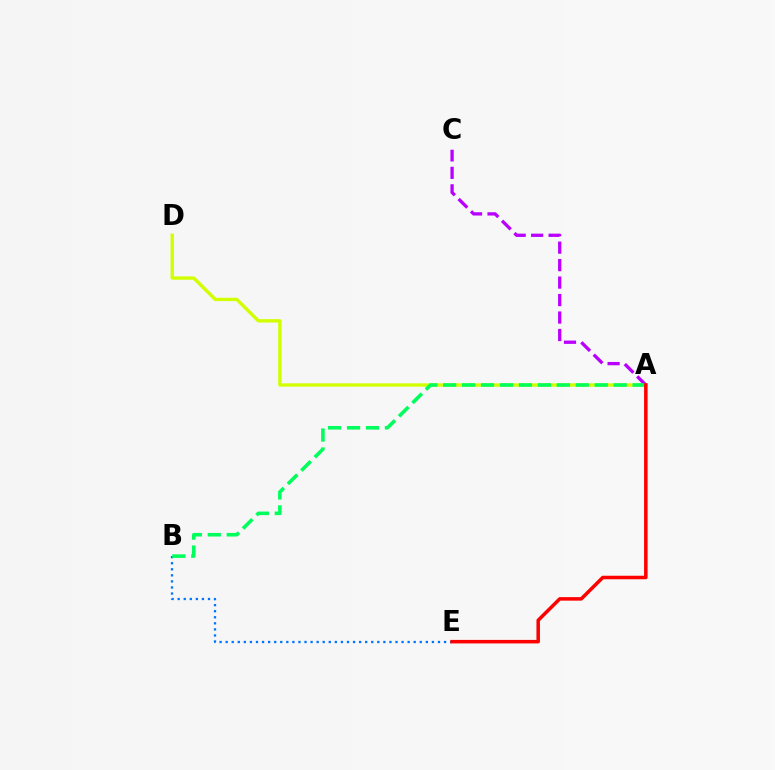{('A', 'D'): [{'color': '#d1ff00', 'line_style': 'solid', 'thickness': 2.42}], ('A', 'C'): [{'color': '#b900ff', 'line_style': 'dashed', 'thickness': 2.37}], ('B', 'E'): [{'color': '#0074ff', 'line_style': 'dotted', 'thickness': 1.65}], ('A', 'B'): [{'color': '#00ff5c', 'line_style': 'dashed', 'thickness': 2.57}], ('A', 'E'): [{'color': '#ff0000', 'line_style': 'solid', 'thickness': 2.53}]}